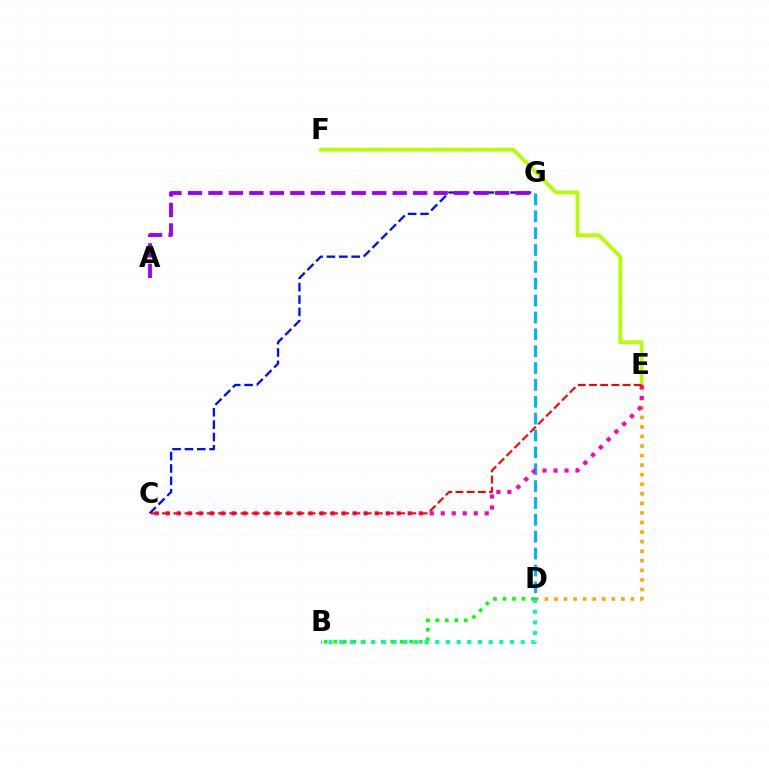{('E', 'F'): [{'color': '#b3ff00', 'line_style': 'solid', 'thickness': 2.71}], ('B', 'D'): [{'color': '#08ff00', 'line_style': 'dotted', 'thickness': 2.58}, {'color': '#00ff9d', 'line_style': 'dotted', 'thickness': 2.9}], ('D', 'E'): [{'color': '#ffa500', 'line_style': 'dotted', 'thickness': 2.6}], ('D', 'G'): [{'color': '#00b5ff', 'line_style': 'dashed', 'thickness': 2.29}], ('C', 'E'): [{'color': '#ff00bd', 'line_style': 'dotted', 'thickness': 2.99}, {'color': '#ff0000', 'line_style': 'dashed', 'thickness': 1.52}], ('C', 'G'): [{'color': '#0010ff', 'line_style': 'dashed', 'thickness': 1.68}], ('A', 'G'): [{'color': '#9b00ff', 'line_style': 'dashed', 'thickness': 2.78}]}